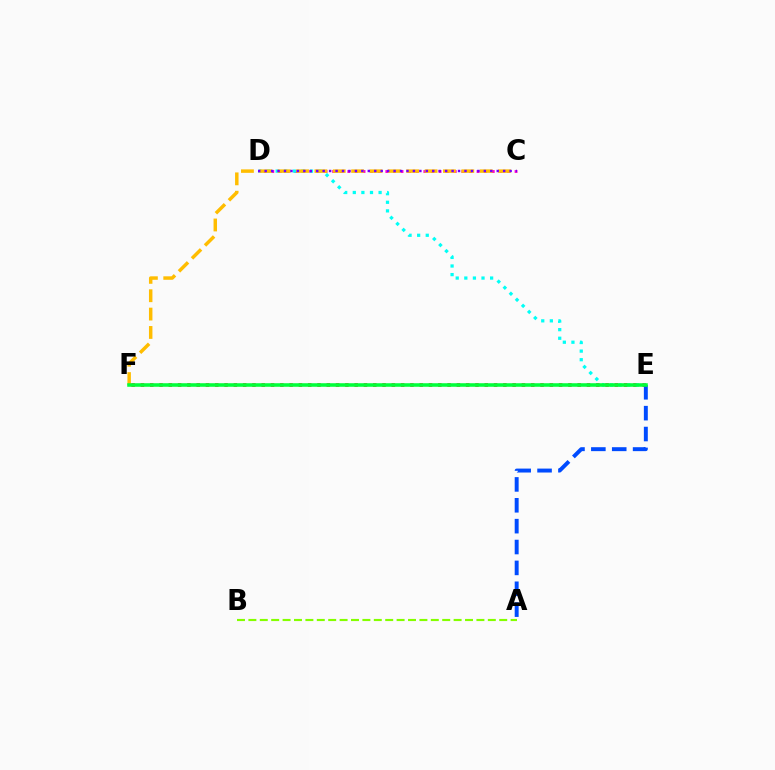{('A', 'B'): [{'color': '#84ff00', 'line_style': 'dashed', 'thickness': 1.55}], ('E', 'F'): [{'color': '#ff0000', 'line_style': 'dotted', 'thickness': 2.52}, {'color': '#00ff39', 'line_style': 'solid', 'thickness': 2.56}], ('C', 'D'): [{'color': '#ff00cf', 'line_style': 'dotted', 'thickness': 2.07}, {'color': '#7200ff', 'line_style': 'dotted', 'thickness': 1.75}], ('D', 'E'): [{'color': '#00fff6', 'line_style': 'dotted', 'thickness': 2.34}], ('C', 'F'): [{'color': '#ffbd00', 'line_style': 'dashed', 'thickness': 2.49}], ('A', 'E'): [{'color': '#004bff', 'line_style': 'dashed', 'thickness': 2.84}]}